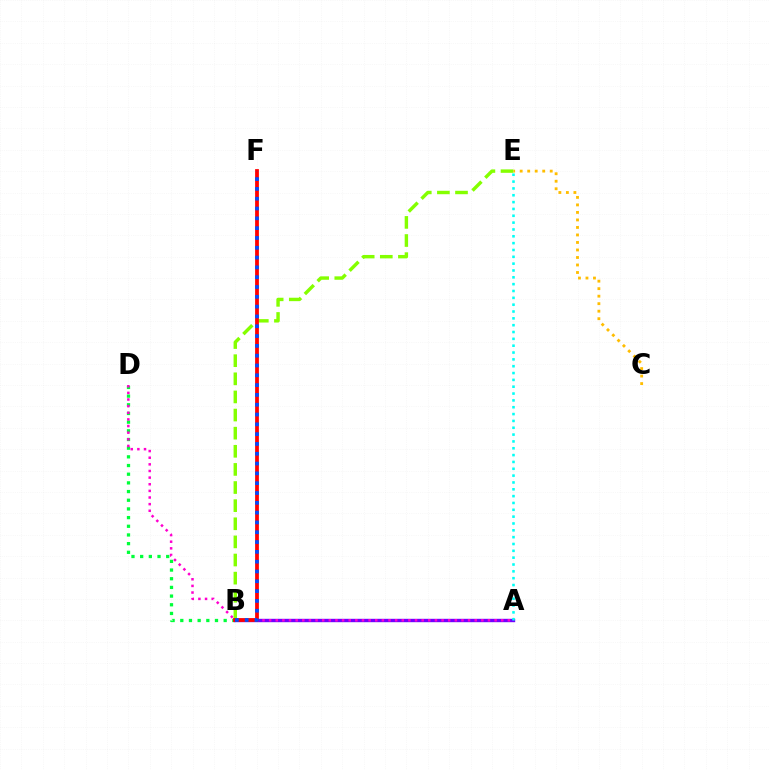{('B', 'D'): [{'color': '#00ff39', 'line_style': 'dotted', 'thickness': 2.36}], ('A', 'B'): [{'color': '#7200ff', 'line_style': 'solid', 'thickness': 2.44}], ('C', 'E'): [{'color': '#ffbd00', 'line_style': 'dotted', 'thickness': 2.04}], ('A', 'D'): [{'color': '#ff00cf', 'line_style': 'dotted', 'thickness': 1.8}], ('B', 'E'): [{'color': '#84ff00', 'line_style': 'dashed', 'thickness': 2.46}], ('B', 'F'): [{'color': '#ff0000', 'line_style': 'solid', 'thickness': 2.72}, {'color': '#004bff', 'line_style': 'dotted', 'thickness': 2.67}], ('A', 'E'): [{'color': '#00fff6', 'line_style': 'dotted', 'thickness': 1.86}]}